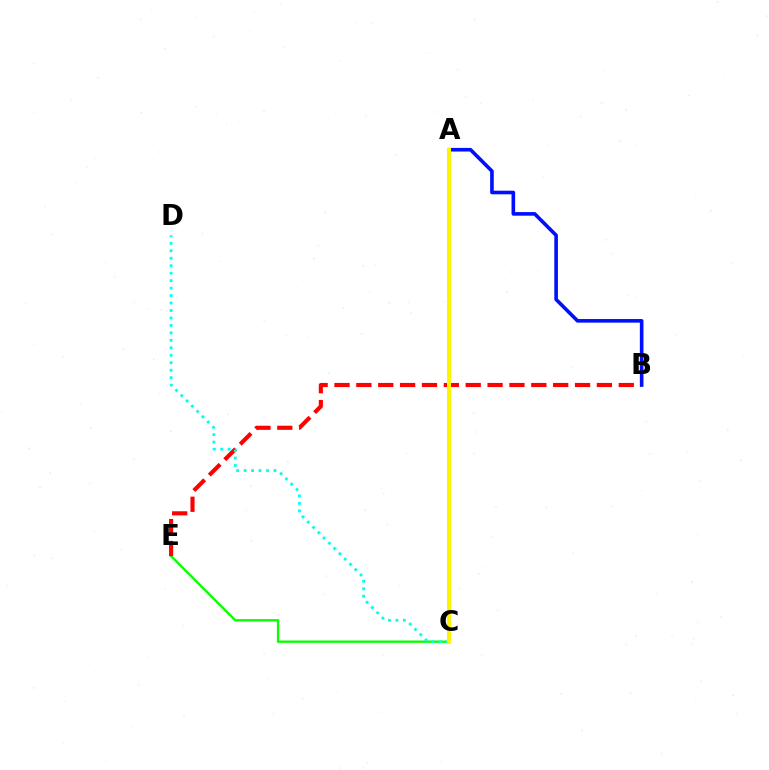{('C', 'E'): [{'color': '#08ff00', 'line_style': 'solid', 'thickness': 1.69}], ('B', 'E'): [{'color': '#ff0000', 'line_style': 'dashed', 'thickness': 2.97}], ('C', 'D'): [{'color': '#00fff6', 'line_style': 'dotted', 'thickness': 2.03}], ('A', 'B'): [{'color': '#0010ff', 'line_style': 'solid', 'thickness': 2.6}], ('A', 'C'): [{'color': '#ee00ff', 'line_style': 'dotted', 'thickness': 2.12}, {'color': '#fcf500', 'line_style': 'solid', 'thickness': 2.91}]}